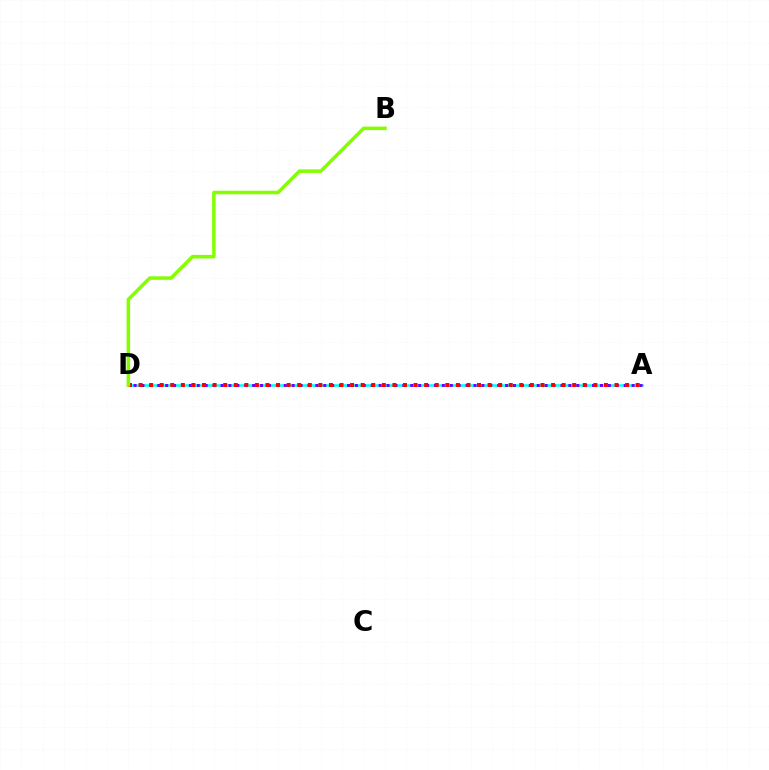{('A', 'D'): [{'color': '#00fff6', 'line_style': 'solid', 'thickness': 1.85}, {'color': '#7200ff', 'line_style': 'dotted', 'thickness': 2.15}, {'color': '#ff0000', 'line_style': 'dotted', 'thickness': 2.87}], ('B', 'D'): [{'color': '#84ff00', 'line_style': 'solid', 'thickness': 2.54}]}